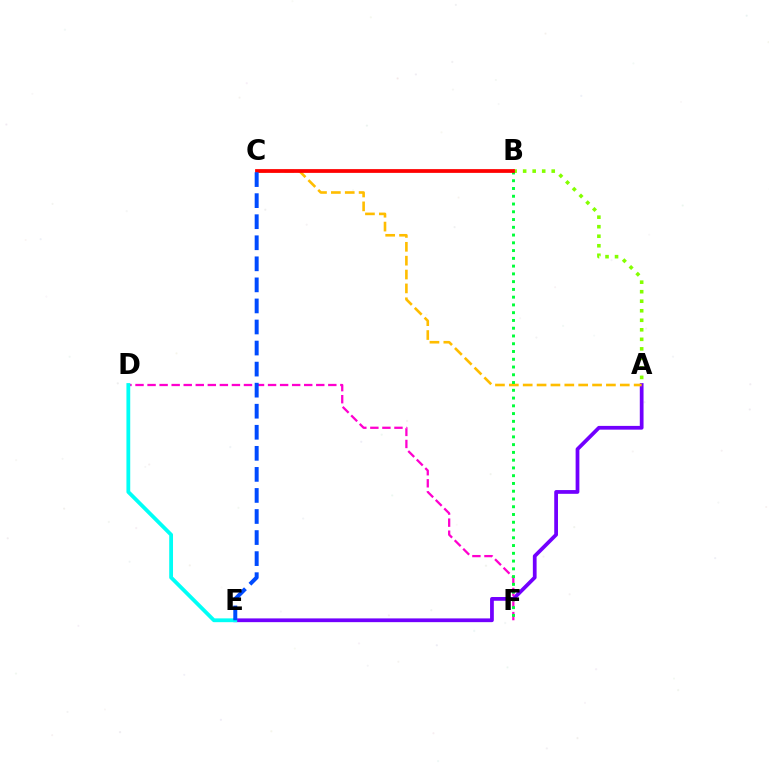{('A', 'E'): [{'color': '#7200ff', 'line_style': 'solid', 'thickness': 2.7}], ('D', 'F'): [{'color': '#ff00cf', 'line_style': 'dashed', 'thickness': 1.64}], ('D', 'E'): [{'color': '#00fff6', 'line_style': 'solid', 'thickness': 2.73}], ('A', 'C'): [{'color': '#ffbd00', 'line_style': 'dashed', 'thickness': 1.88}], ('A', 'B'): [{'color': '#84ff00', 'line_style': 'dotted', 'thickness': 2.59}], ('B', 'F'): [{'color': '#00ff39', 'line_style': 'dotted', 'thickness': 2.11}], ('B', 'C'): [{'color': '#ff0000', 'line_style': 'solid', 'thickness': 2.71}], ('C', 'E'): [{'color': '#004bff', 'line_style': 'dashed', 'thickness': 2.86}]}